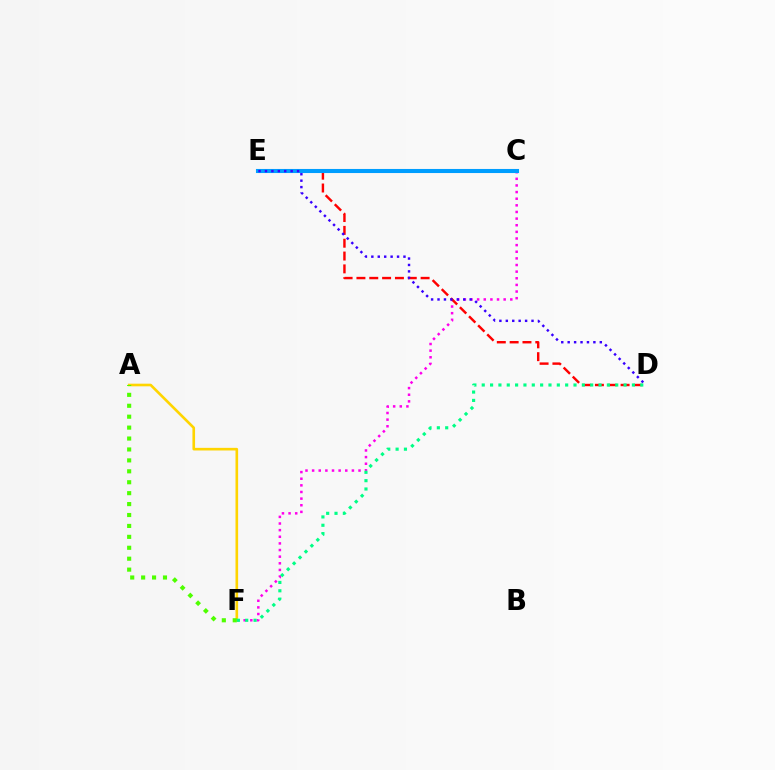{('C', 'F'): [{'color': '#ff00ed', 'line_style': 'dotted', 'thickness': 1.8}], ('D', 'E'): [{'color': '#ff0000', 'line_style': 'dashed', 'thickness': 1.74}, {'color': '#3700ff', 'line_style': 'dotted', 'thickness': 1.75}], ('A', 'F'): [{'color': '#ffd500', 'line_style': 'solid', 'thickness': 1.89}, {'color': '#4fff00', 'line_style': 'dotted', 'thickness': 2.97}], ('C', 'E'): [{'color': '#009eff', 'line_style': 'solid', 'thickness': 2.94}], ('D', 'F'): [{'color': '#00ff86', 'line_style': 'dotted', 'thickness': 2.27}]}